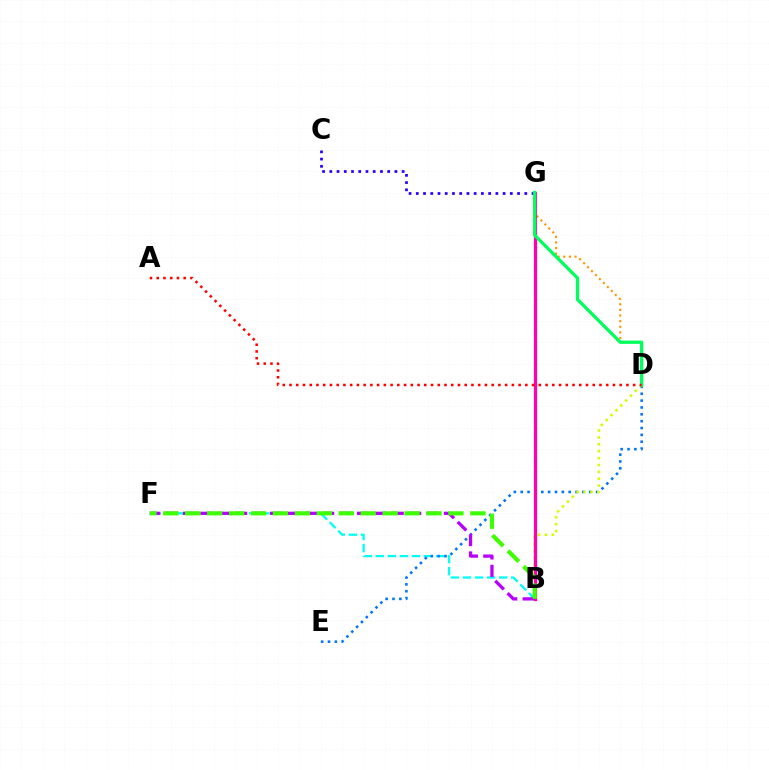{('B', 'F'): [{'color': '#00fff6', 'line_style': 'dashed', 'thickness': 1.64}, {'color': '#b900ff', 'line_style': 'dashed', 'thickness': 2.36}, {'color': '#3dff00', 'line_style': 'dashed', 'thickness': 2.98}], ('D', 'E'): [{'color': '#0074ff', 'line_style': 'dotted', 'thickness': 1.86}], ('B', 'D'): [{'color': '#d1ff00', 'line_style': 'dotted', 'thickness': 1.87}], ('C', 'G'): [{'color': '#2500ff', 'line_style': 'dotted', 'thickness': 1.97}], ('D', 'G'): [{'color': '#ff9400', 'line_style': 'dotted', 'thickness': 1.52}, {'color': '#00ff5c', 'line_style': 'solid', 'thickness': 2.36}], ('B', 'G'): [{'color': '#ff00ac', 'line_style': 'solid', 'thickness': 2.33}], ('A', 'D'): [{'color': '#ff0000', 'line_style': 'dotted', 'thickness': 1.83}]}